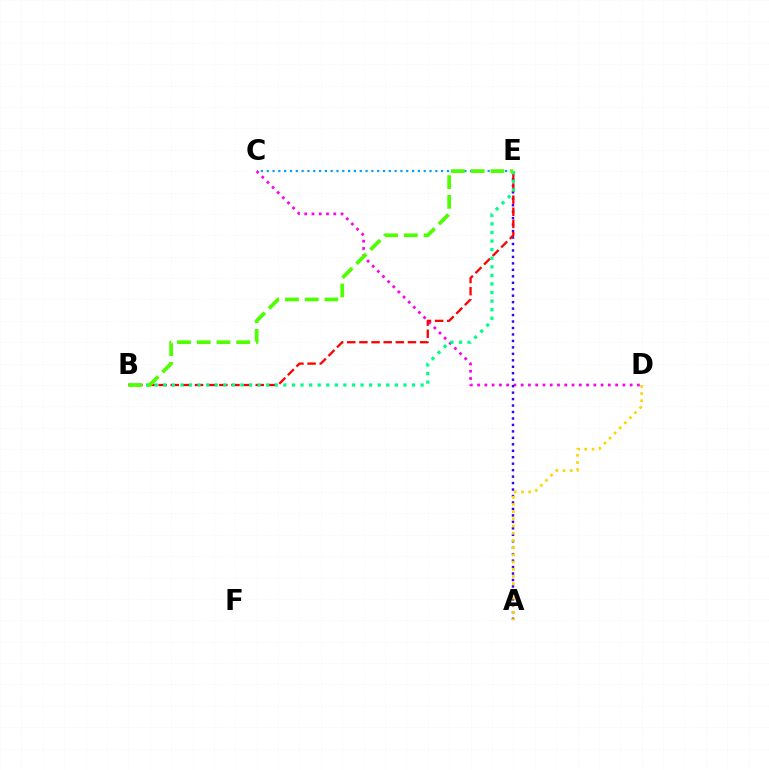{('C', 'E'): [{'color': '#009eff', 'line_style': 'dotted', 'thickness': 1.58}], ('C', 'D'): [{'color': '#ff00ed', 'line_style': 'dotted', 'thickness': 1.97}], ('A', 'E'): [{'color': '#3700ff', 'line_style': 'dotted', 'thickness': 1.76}], ('B', 'E'): [{'color': '#ff0000', 'line_style': 'dashed', 'thickness': 1.65}, {'color': '#00ff86', 'line_style': 'dotted', 'thickness': 2.33}, {'color': '#4fff00', 'line_style': 'dashed', 'thickness': 2.68}], ('A', 'D'): [{'color': '#ffd500', 'line_style': 'dotted', 'thickness': 1.96}]}